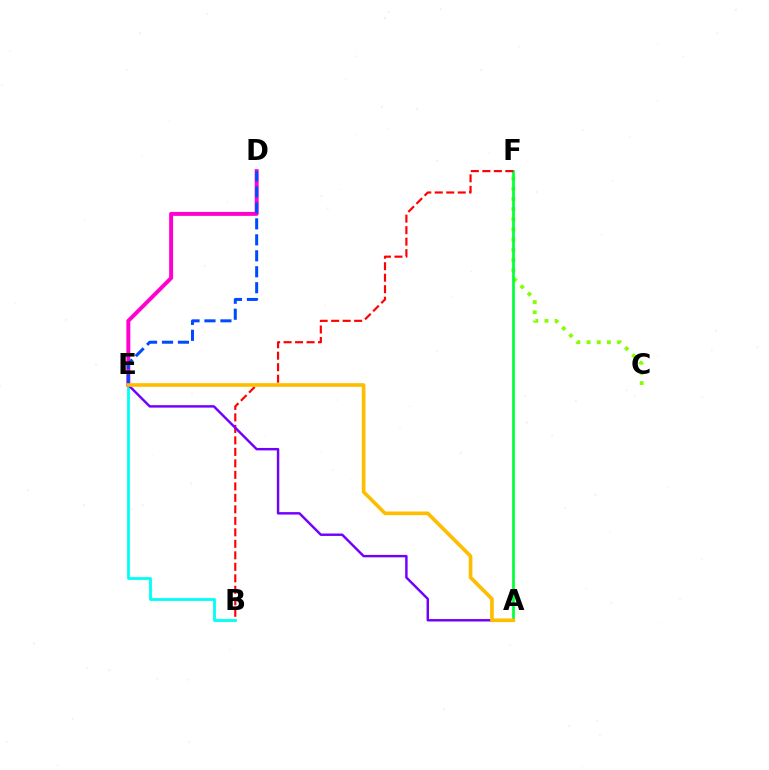{('B', 'E'): [{'color': '#00fff6', 'line_style': 'solid', 'thickness': 2.03}], ('C', 'F'): [{'color': '#84ff00', 'line_style': 'dotted', 'thickness': 2.77}], ('A', 'F'): [{'color': '#00ff39', 'line_style': 'solid', 'thickness': 1.95}], ('D', 'E'): [{'color': '#ff00cf', 'line_style': 'solid', 'thickness': 2.84}, {'color': '#004bff', 'line_style': 'dashed', 'thickness': 2.17}], ('B', 'F'): [{'color': '#ff0000', 'line_style': 'dashed', 'thickness': 1.56}], ('A', 'E'): [{'color': '#7200ff', 'line_style': 'solid', 'thickness': 1.76}, {'color': '#ffbd00', 'line_style': 'solid', 'thickness': 2.62}]}